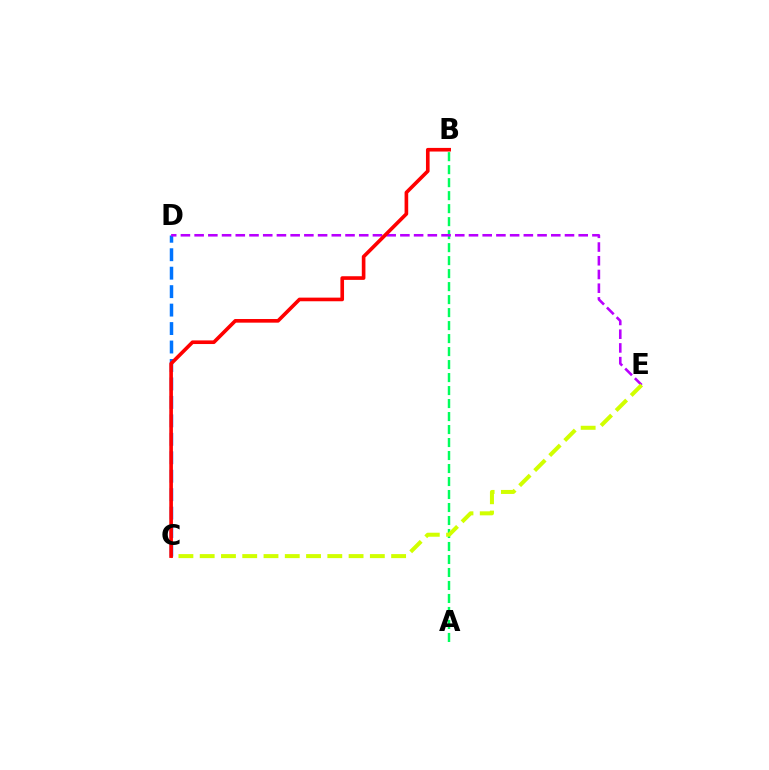{('C', 'D'): [{'color': '#0074ff', 'line_style': 'dashed', 'thickness': 2.51}], ('A', 'B'): [{'color': '#00ff5c', 'line_style': 'dashed', 'thickness': 1.77}], ('D', 'E'): [{'color': '#b900ff', 'line_style': 'dashed', 'thickness': 1.86}], ('C', 'E'): [{'color': '#d1ff00', 'line_style': 'dashed', 'thickness': 2.89}], ('B', 'C'): [{'color': '#ff0000', 'line_style': 'solid', 'thickness': 2.62}]}